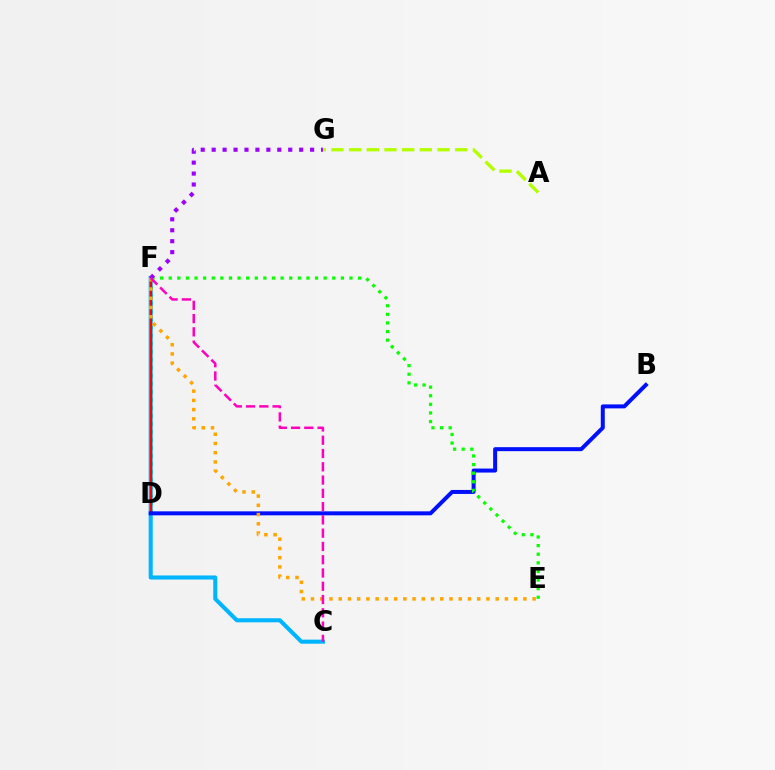{('D', 'F'): [{'color': '#00ff9d', 'line_style': 'dotted', 'thickness': 2.18}, {'color': '#ff0000', 'line_style': 'solid', 'thickness': 1.59}], ('A', 'G'): [{'color': '#b3ff00', 'line_style': 'dashed', 'thickness': 2.4}], ('C', 'F'): [{'color': '#00b5ff', 'line_style': 'solid', 'thickness': 2.93}, {'color': '#ff00bd', 'line_style': 'dashed', 'thickness': 1.8}], ('B', 'D'): [{'color': '#0010ff', 'line_style': 'solid', 'thickness': 2.87}], ('E', 'F'): [{'color': '#08ff00', 'line_style': 'dotted', 'thickness': 2.34}, {'color': '#ffa500', 'line_style': 'dotted', 'thickness': 2.51}], ('F', 'G'): [{'color': '#9b00ff', 'line_style': 'dotted', 'thickness': 2.97}]}